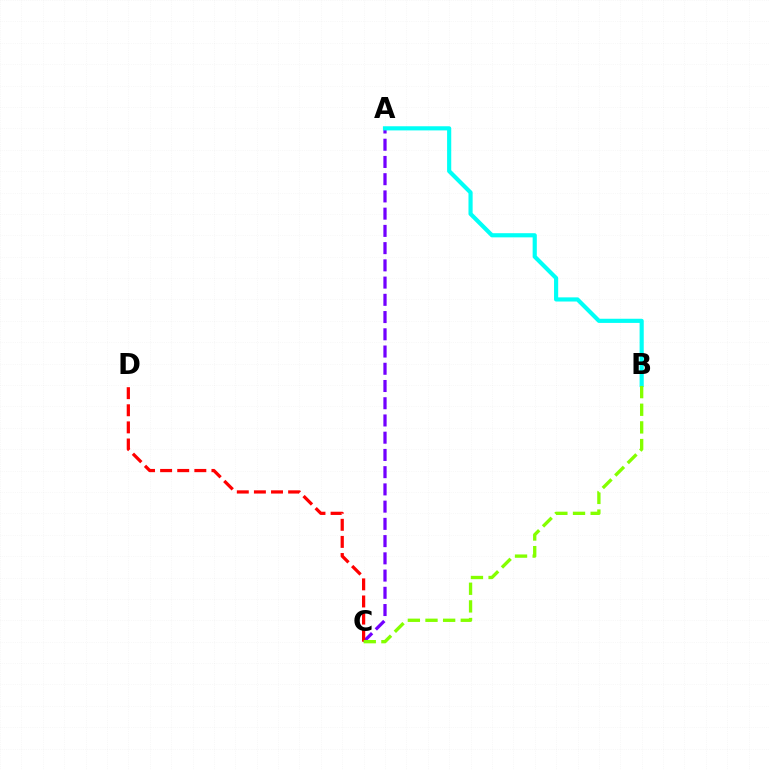{('A', 'C'): [{'color': '#7200ff', 'line_style': 'dashed', 'thickness': 2.34}], ('A', 'B'): [{'color': '#00fff6', 'line_style': 'solid', 'thickness': 2.99}], ('C', 'D'): [{'color': '#ff0000', 'line_style': 'dashed', 'thickness': 2.32}], ('B', 'C'): [{'color': '#84ff00', 'line_style': 'dashed', 'thickness': 2.4}]}